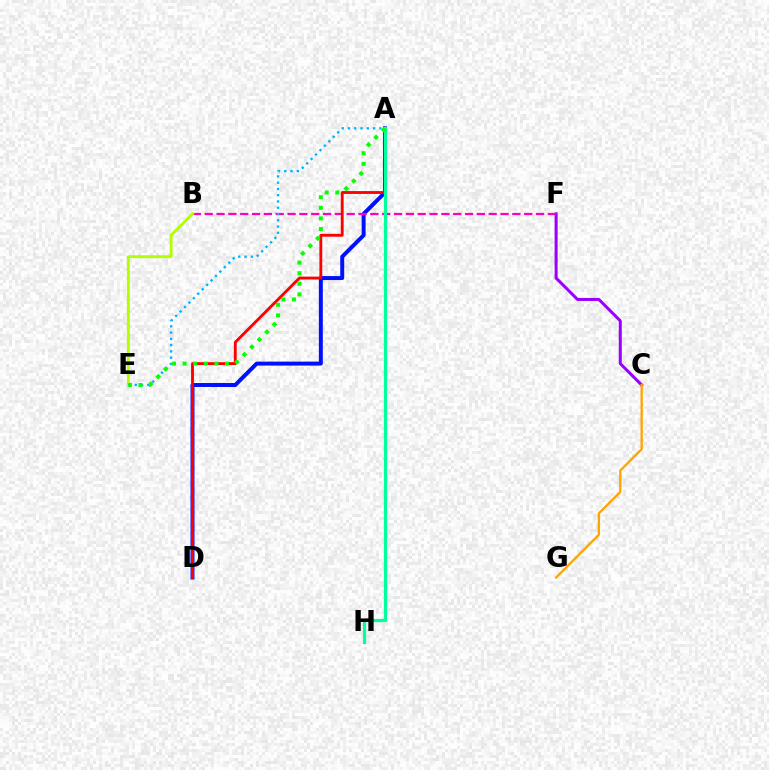{('A', 'D'): [{'color': '#0010ff', 'line_style': 'solid', 'thickness': 2.86}, {'color': '#ff0000', 'line_style': 'solid', 'thickness': 2.05}], ('C', 'F'): [{'color': '#9b00ff', 'line_style': 'solid', 'thickness': 2.17}], ('B', 'F'): [{'color': '#ff00bd', 'line_style': 'dashed', 'thickness': 1.61}], ('A', 'H'): [{'color': '#00ff9d', 'line_style': 'solid', 'thickness': 2.31}], ('B', 'E'): [{'color': '#b3ff00', 'line_style': 'solid', 'thickness': 2.09}], ('A', 'E'): [{'color': '#00b5ff', 'line_style': 'dotted', 'thickness': 1.7}, {'color': '#08ff00', 'line_style': 'dotted', 'thickness': 2.88}], ('C', 'G'): [{'color': '#ffa500', 'line_style': 'solid', 'thickness': 1.68}]}